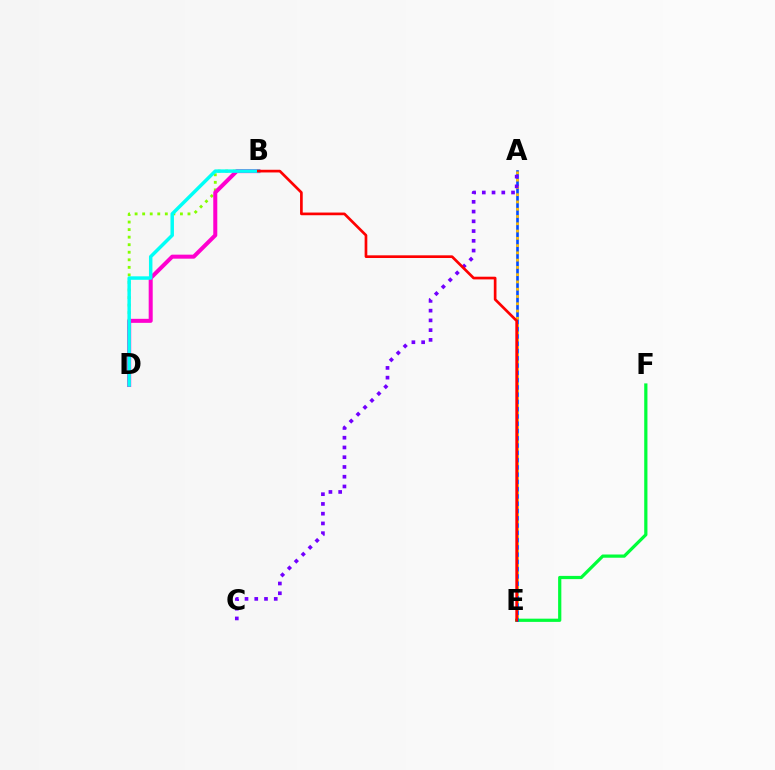{('B', 'D'): [{'color': '#84ff00', 'line_style': 'dotted', 'thickness': 2.05}, {'color': '#ff00cf', 'line_style': 'solid', 'thickness': 2.89}, {'color': '#00fff6', 'line_style': 'solid', 'thickness': 2.5}], ('E', 'F'): [{'color': '#00ff39', 'line_style': 'solid', 'thickness': 2.32}], ('A', 'E'): [{'color': '#004bff', 'line_style': 'solid', 'thickness': 1.89}, {'color': '#ffbd00', 'line_style': 'dotted', 'thickness': 1.98}], ('A', 'C'): [{'color': '#7200ff', 'line_style': 'dotted', 'thickness': 2.65}], ('B', 'E'): [{'color': '#ff0000', 'line_style': 'solid', 'thickness': 1.93}]}